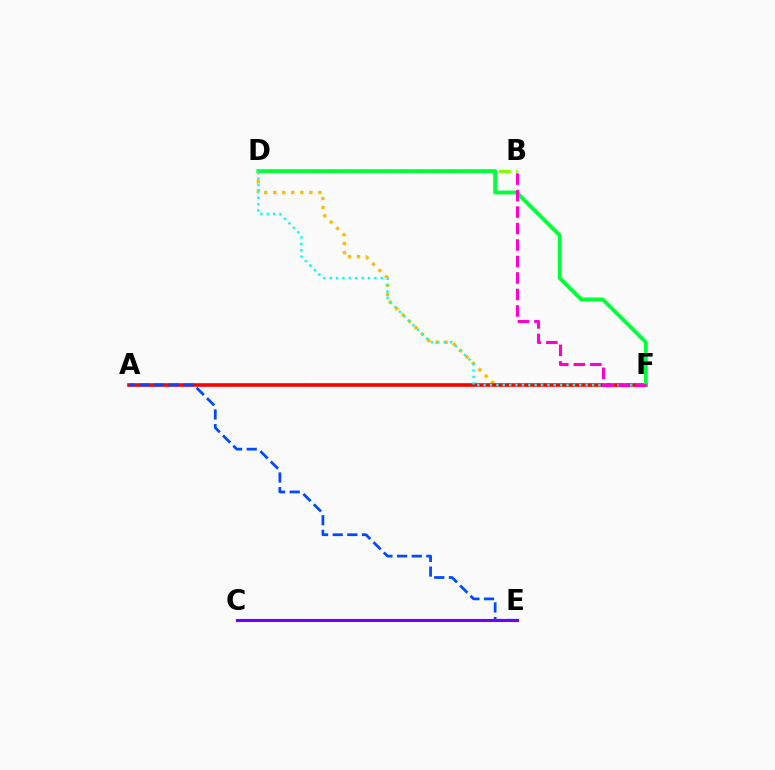{('D', 'F'): [{'color': '#ffbd00', 'line_style': 'dotted', 'thickness': 2.45}, {'color': '#00ff39', 'line_style': 'solid', 'thickness': 2.76}, {'color': '#00fff6', 'line_style': 'dotted', 'thickness': 1.73}], ('A', 'F'): [{'color': '#ff0000', 'line_style': 'solid', 'thickness': 2.59}], ('A', 'E'): [{'color': '#004bff', 'line_style': 'dashed', 'thickness': 1.99}], ('B', 'D'): [{'color': '#84ff00', 'line_style': 'dashed', 'thickness': 2.33}], ('C', 'E'): [{'color': '#7200ff', 'line_style': 'solid', 'thickness': 2.21}], ('B', 'F'): [{'color': '#ff00cf', 'line_style': 'dashed', 'thickness': 2.24}]}